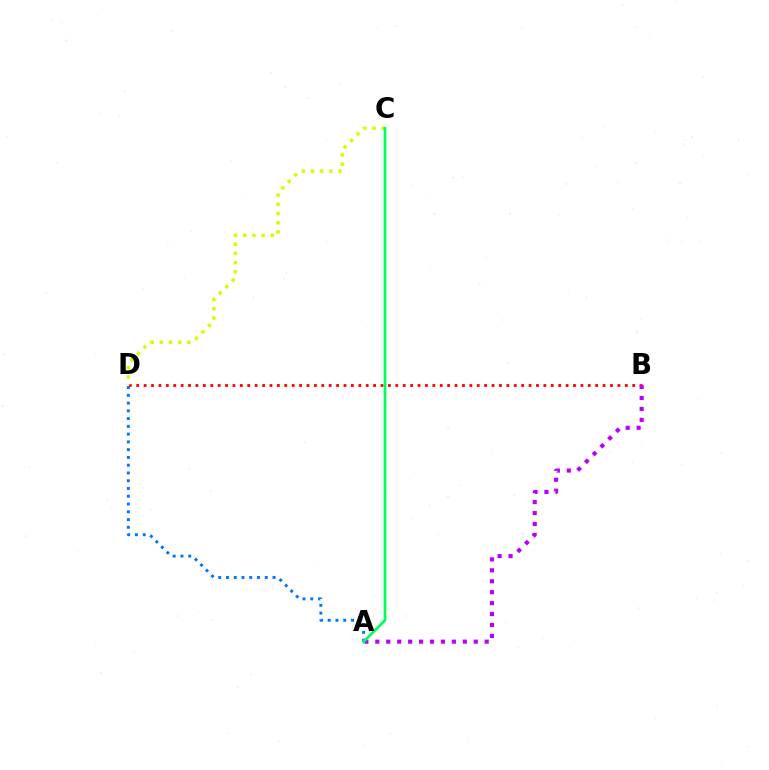{('B', 'D'): [{'color': '#ff0000', 'line_style': 'dotted', 'thickness': 2.01}], ('A', 'B'): [{'color': '#b900ff', 'line_style': 'dotted', 'thickness': 2.97}], ('C', 'D'): [{'color': '#d1ff00', 'line_style': 'dotted', 'thickness': 2.5}], ('A', 'D'): [{'color': '#0074ff', 'line_style': 'dotted', 'thickness': 2.11}], ('A', 'C'): [{'color': '#00ff5c', 'line_style': 'solid', 'thickness': 1.98}]}